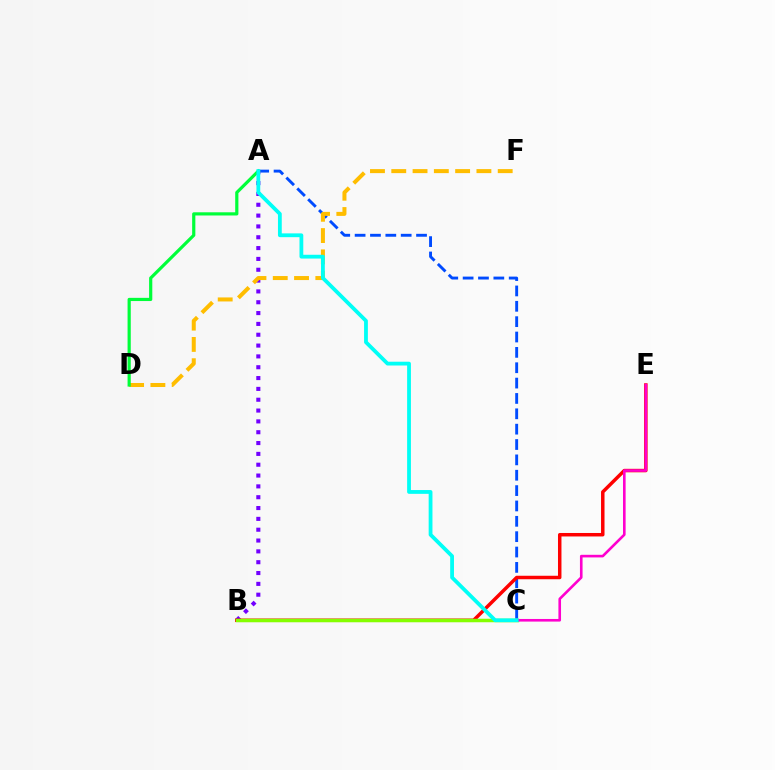{('A', 'C'): [{'color': '#004bff', 'line_style': 'dashed', 'thickness': 2.09}, {'color': '#00fff6', 'line_style': 'solid', 'thickness': 2.73}], ('A', 'B'): [{'color': '#7200ff', 'line_style': 'dotted', 'thickness': 2.94}], ('B', 'E'): [{'color': '#ff0000', 'line_style': 'solid', 'thickness': 2.51}], ('B', 'C'): [{'color': '#84ff00', 'line_style': 'solid', 'thickness': 2.52}], ('C', 'E'): [{'color': '#ff00cf', 'line_style': 'solid', 'thickness': 1.88}], ('D', 'F'): [{'color': '#ffbd00', 'line_style': 'dashed', 'thickness': 2.89}], ('A', 'D'): [{'color': '#00ff39', 'line_style': 'solid', 'thickness': 2.3}]}